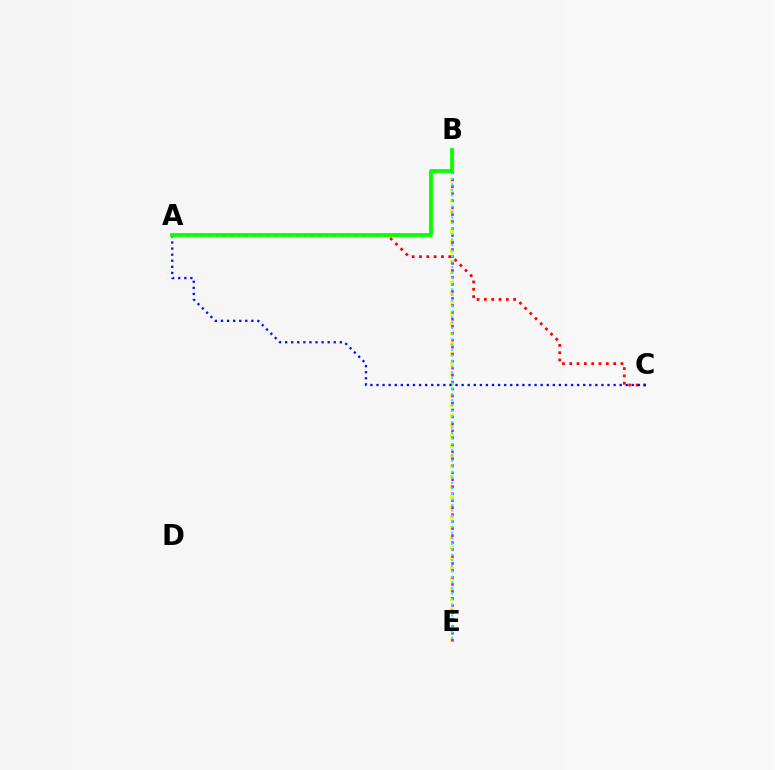{('A', 'C'): [{'color': '#ff0000', 'line_style': 'dotted', 'thickness': 1.99}, {'color': '#0010ff', 'line_style': 'dotted', 'thickness': 1.65}], ('B', 'E'): [{'color': '#fcf500', 'line_style': 'dotted', 'thickness': 2.78}, {'color': '#ee00ff', 'line_style': 'dotted', 'thickness': 1.9}, {'color': '#00fff6', 'line_style': 'dotted', 'thickness': 1.5}], ('A', 'B'): [{'color': '#08ff00', 'line_style': 'solid', 'thickness': 2.74}]}